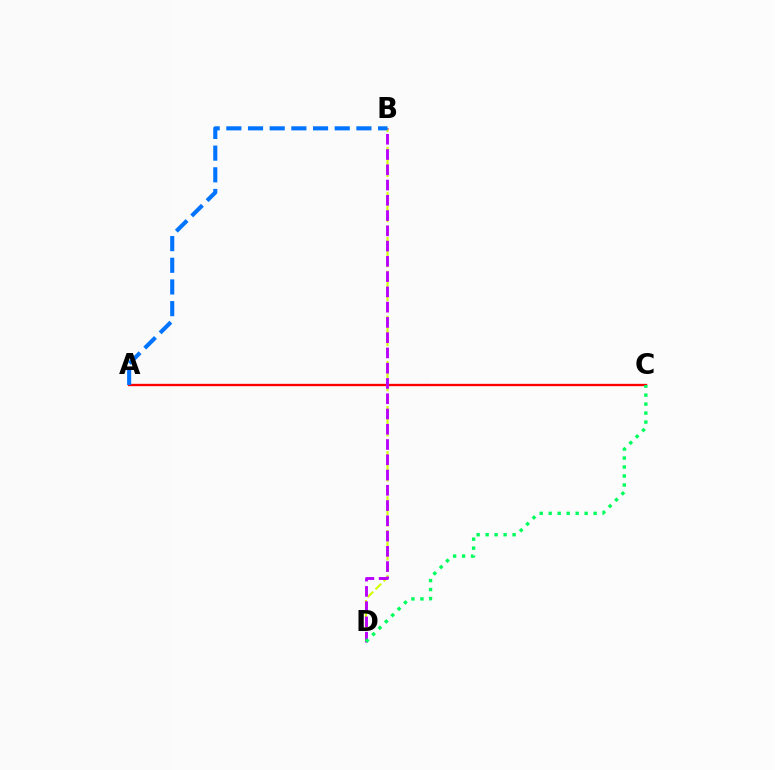{('A', 'C'): [{'color': '#ff0000', 'line_style': 'solid', 'thickness': 1.67}], ('B', 'D'): [{'color': '#d1ff00', 'line_style': 'dashed', 'thickness': 1.53}, {'color': '#b900ff', 'line_style': 'dashed', 'thickness': 2.07}], ('C', 'D'): [{'color': '#00ff5c', 'line_style': 'dotted', 'thickness': 2.44}], ('A', 'B'): [{'color': '#0074ff', 'line_style': 'dashed', 'thickness': 2.94}]}